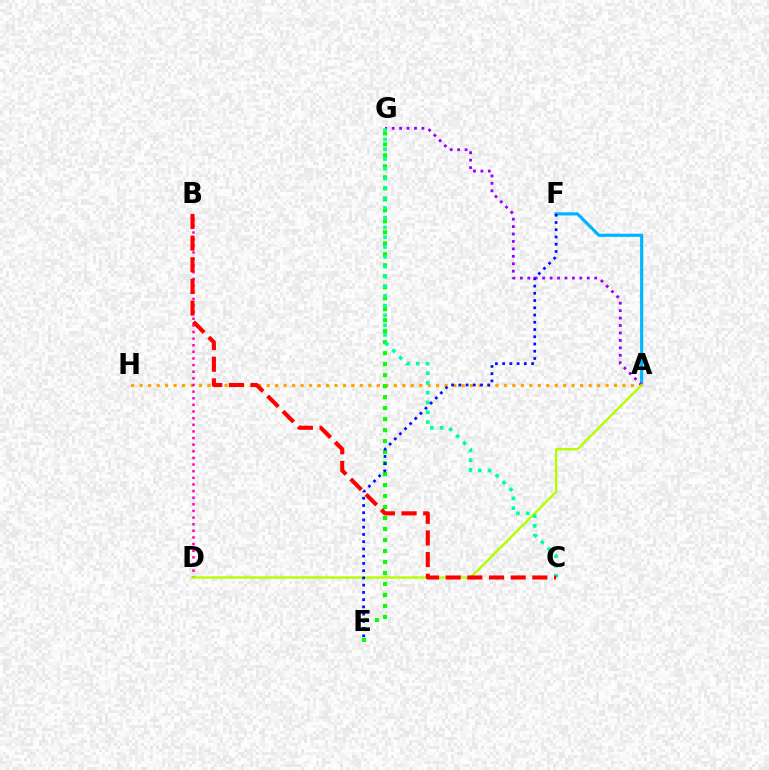{('A', 'F'): [{'color': '#00b5ff', 'line_style': 'solid', 'thickness': 2.27}], ('A', 'H'): [{'color': '#ffa500', 'line_style': 'dotted', 'thickness': 2.3}], ('A', 'G'): [{'color': '#9b00ff', 'line_style': 'dotted', 'thickness': 2.02}], ('E', 'G'): [{'color': '#08ff00', 'line_style': 'dotted', 'thickness': 2.99}], ('B', 'D'): [{'color': '#ff00bd', 'line_style': 'dotted', 'thickness': 1.8}], ('A', 'D'): [{'color': '#b3ff00', 'line_style': 'solid', 'thickness': 1.69}], ('C', 'G'): [{'color': '#00ff9d', 'line_style': 'dotted', 'thickness': 2.66}], ('E', 'F'): [{'color': '#0010ff', 'line_style': 'dotted', 'thickness': 1.97}], ('B', 'C'): [{'color': '#ff0000', 'line_style': 'dashed', 'thickness': 2.94}]}